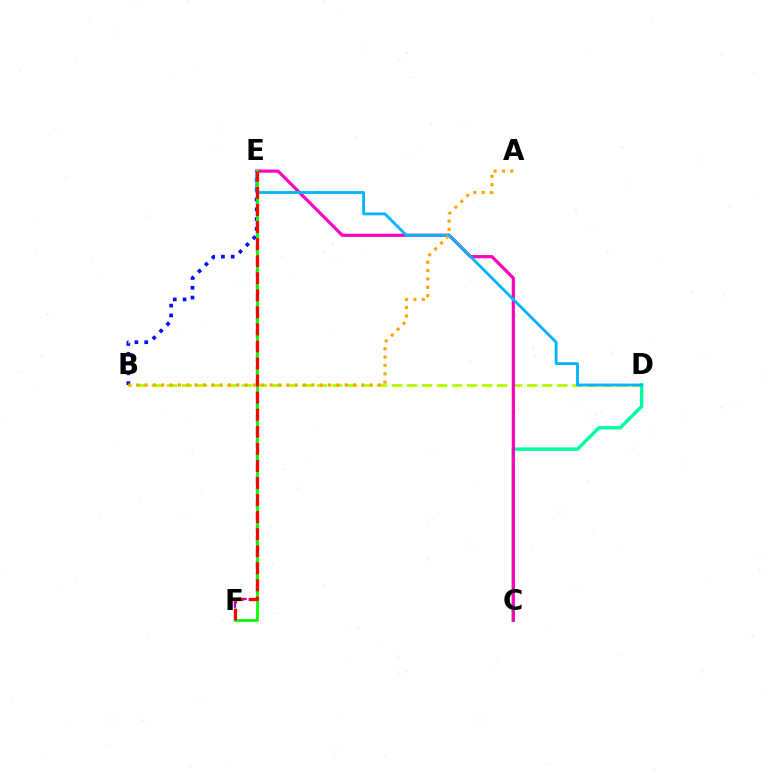{('B', 'D'): [{'color': '#b3ff00', 'line_style': 'dashed', 'thickness': 2.04}], ('C', 'D'): [{'color': '#00ff9d', 'line_style': 'solid', 'thickness': 2.48}], ('B', 'E'): [{'color': '#0010ff', 'line_style': 'dotted', 'thickness': 2.66}], ('C', 'E'): [{'color': '#ff00bd', 'line_style': 'solid', 'thickness': 2.3}], ('D', 'E'): [{'color': '#00b5ff', 'line_style': 'solid', 'thickness': 2.04}], ('E', 'F'): [{'color': '#9b00ff', 'line_style': 'dashed', 'thickness': 1.65}, {'color': '#08ff00', 'line_style': 'solid', 'thickness': 2.02}, {'color': '#ff0000', 'line_style': 'dashed', 'thickness': 2.32}], ('A', 'B'): [{'color': '#ffa500', 'line_style': 'dotted', 'thickness': 2.27}]}